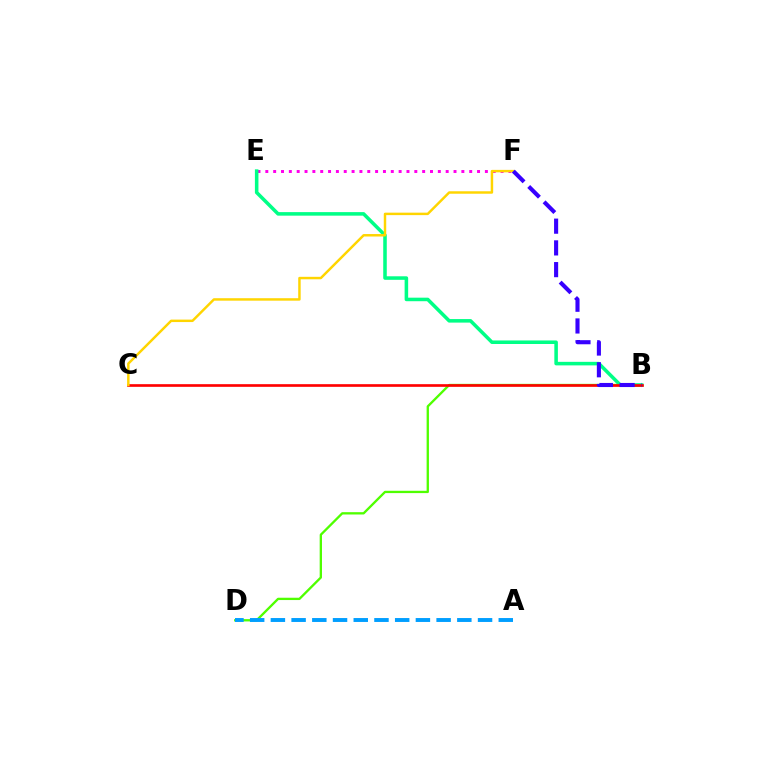{('B', 'D'): [{'color': '#4fff00', 'line_style': 'solid', 'thickness': 1.67}], ('A', 'D'): [{'color': '#009eff', 'line_style': 'dashed', 'thickness': 2.81}], ('E', 'F'): [{'color': '#ff00ed', 'line_style': 'dotted', 'thickness': 2.13}], ('B', 'E'): [{'color': '#00ff86', 'line_style': 'solid', 'thickness': 2.55}], ('B', 'C'): [{'color': '#ff0000', 'line_style': 'solid', 'thickness': 1.92}], ('C', 'F'): [{'color': '#ffd500', 'line_style': 'solid', 'thickness': 1.77}], ('B', 'F'): [{'color': '#3700ff', 'line_style': 'dashed', 'thickness': 2.95}]}